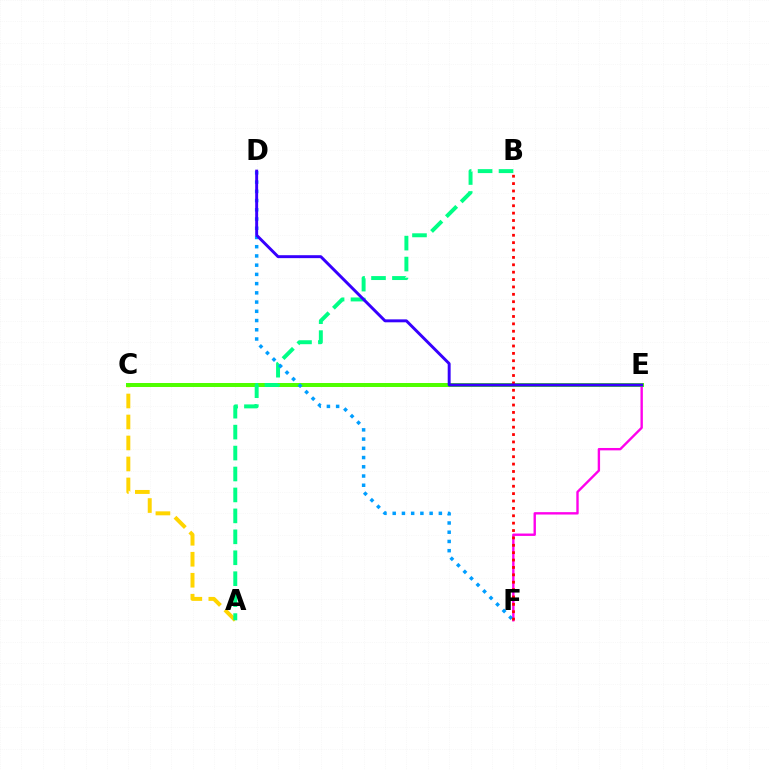{('A', 'C'): [{'color': '#ffd500', 'line_style': 'dashed', 'thickness': 2.85}], ('E', 'F'): [{'color': '#ff00ed', 'line_style': 'solid', 'thickness': 1.72}], ('C', 'E'): [{'color': '#4fff00', 'line_style': 'solid', 'thickness': 2.87}], ('A', 'B'): [{'color': '#00ff86', 'line_style': 'dashed', 'thickness': 2.84}], ('D', 'F'): [{'color': '#009eff', 'line_style': 'dotted', 'thickness': 2.51}], ('B', 'F'): [{'color': '#ff0000', 'line_style': 'dotted', 'thickness': 2.01}], ('D', 'E'): [{'color': '#3700ff', 'line_style': 'solid', 'thickness': 2.11}]}